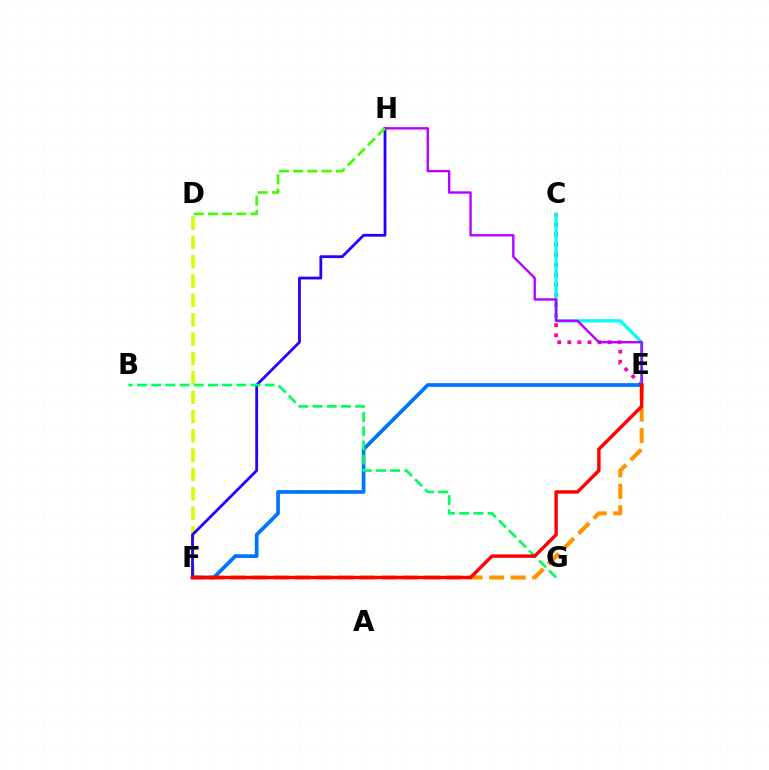{('C', 'E'): [{'color': '#ff00ac', 'line_style': 'dotted', 'thickness': 2.74}, {'color': '#00fff6', 'line_style': 'solid', 'thickness': 2.34}], ('D', 'F'): [{'color': '#d1ff00', 'line_style': 'dashed', 'thickness': 2.63}], ('E', 'F'): [{'color': '#ff9400', 'line_style': 'dashed', 'thickness': 2.93}, {'color': '#0074ff', 'line_style': 'solid', 'thickness': 2.68}, {'color': '#ff0000', 'line_style': 'solid', 'thickness': 2.46}], ('F', 'H'): [{'color': '#2500ff', 'line_style': 'solid', 'thickness': 2.01}], ('E', 'H'): [{'color': '#b900ff', 'line_style': 'solid', 'thickness': 1.72}], ('B', 'G'): [{'color': '#00ff5c', 'line_style': 'dashed', 'thickness': 1.93}], ('D', 'H'): [{'color': '#3dff00', 'line_style': 'dashed', 'thickness': 1.93}]}